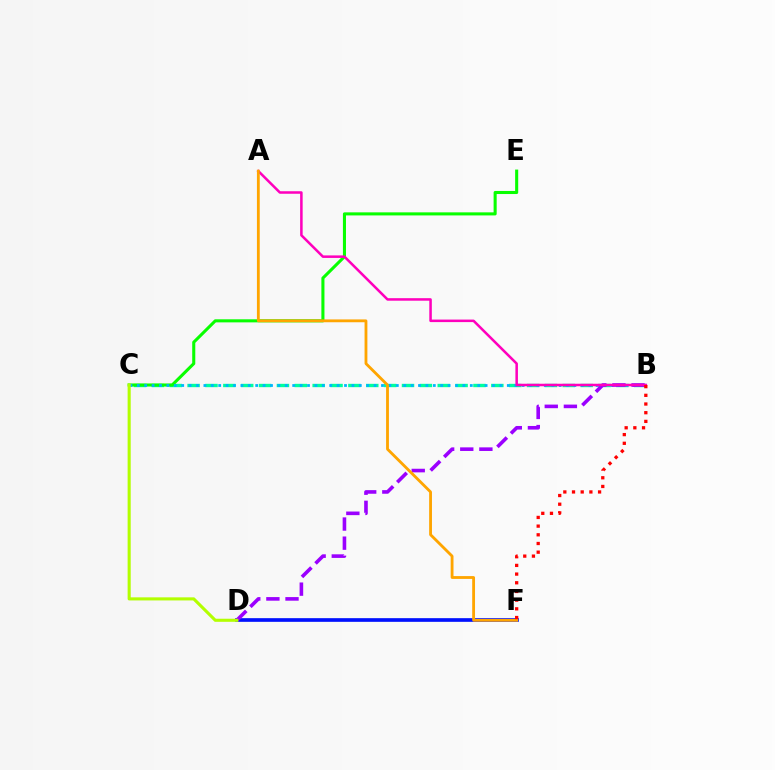{('D', 'F'): [{'color': '#0010ff', 'line_style': 'solid', 'thickness': 2.64}], ('B', 'C'): [{'color': '#00ff9d', 'line_style': 'dashed', 'thickness': 2.43}, {'color': '#00b5ff', 'line_style': 'dotted', 'thickness': 2.01}], ('C', 'E'): [{'color': '#08ff00', 'line_style': 'solid', 'thickness': 2.21}], ('B', 'D'): [{'color': '#9b00ff', 'line_style': 'dashed', 'thickness': 2.6}], ('A', 'B'): [{'color': '#ff00bd', 'line_style': 'solid', 'thickness': 1.82}], ('C', 'D'): [{'color': '#b3ff00', 'line_style': 'solid', 'thickness': 2.22}], ('A', 'F'): [{'color': '#ffa500', 'line_style': 'solid', 'thickness': 2.03}], ('B', 'F'): [{'color': '#ff0000', 'line_style': 'dotted', 'thickness': 2.36}]}